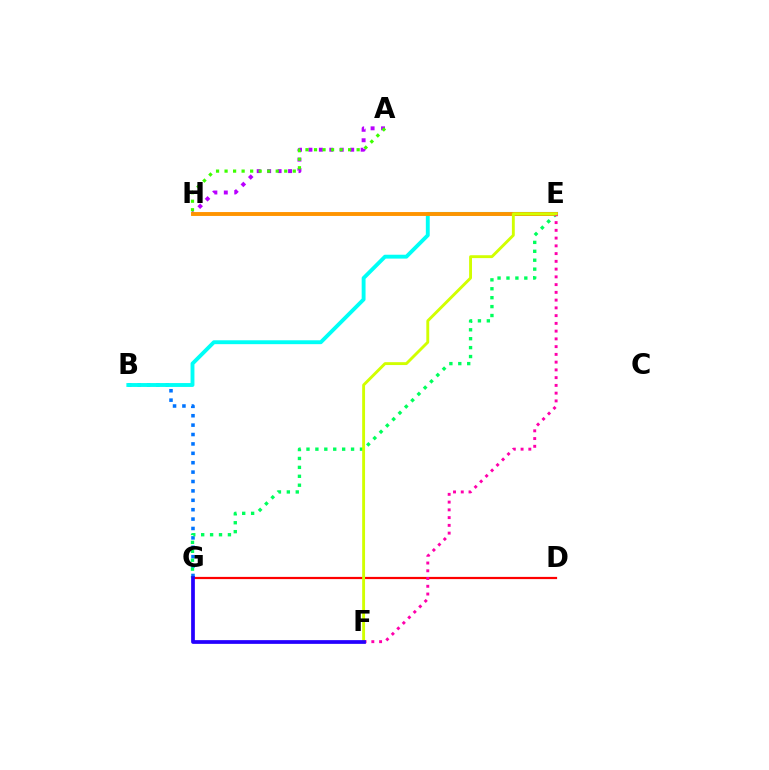{('A', 'H'): [{'color': '#b900ff', 'line_style': 'dotted', 'thickness': 2.84}, {'color': '#3dff00', 'line_style': 'dotted', 'thickness': 2.32}], ('D', 'G'): [{'color': '#ff0000', 'line_style': 'solid', 'thickness': 1.59}], ('B', 'G'): [{'color': '#0074ff', 'line_style': 'dotted', 'thickness': 2.55}], ('E', 'G'): [{'color': '#00ff5c', 'line_style': 'dotted', 'thickness': 2.42}], ('B', 'E'): [{'color': '#00fff6', 'line_style': 'solid', 'thickness': 2.79}], ('E', 'H'): [{'color': '#ff9400', 'line_style': 'solid', 'thickness': 2.8}], ('E', 'F'): [{'color': '#ff00ac', 'line_style': 'dotted', 'thickness': 2.11}, {'color': '#d1ff00', 'line_style': 'solid', 'thickness': 2.07}], ('F', 'G'): [{'color': '#2500ff', 'line_style': 'solid', 'thickness': 2.68}]}